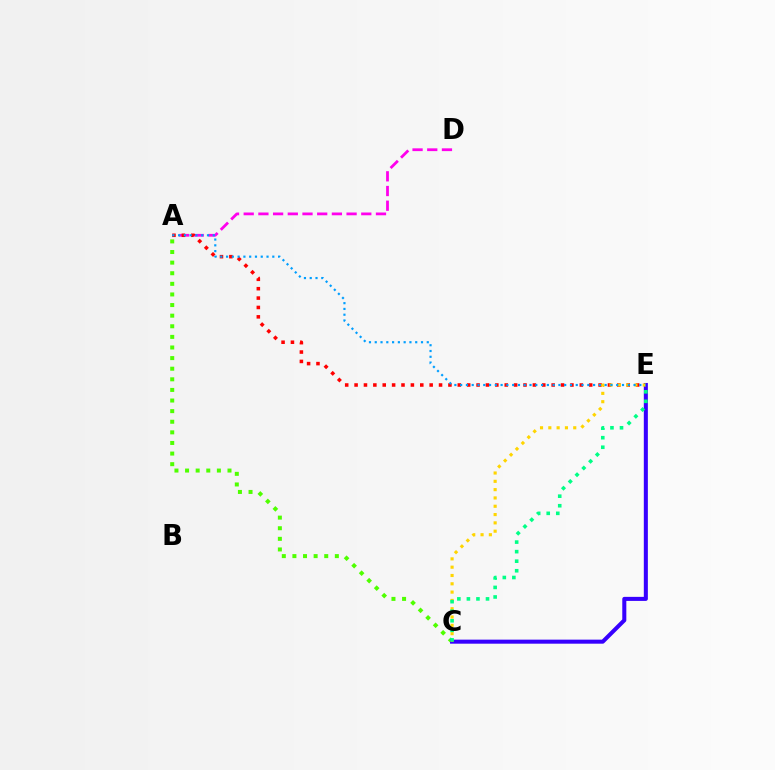{('A', 'D'): [{'color': '#ff00ed', 'line_style': 'dashed', 'thickness': 2.0}], ('A', 'E'): [{'color': '#ff0000', 'line_style': 'dotted', 'thickness': 2.55}, {'color': '#009eff', 'line_style': 'dotted', 'thickness': 1.57}], ('A', 'C'): [{'color': '#4fff00', 'line_style': 'dotted', 'thickness': 2.88}], ('C', 'E'): [{'color': '#3700ff', 'line_style': 'solid', 'thickness': 2.91}, {'color': '#ffd500', 'line_style': 'dotted', 'thickness': 2.26}, {'color': '#00ff86', 'line_style': 'dotted', 'thickness': 2.59}]}